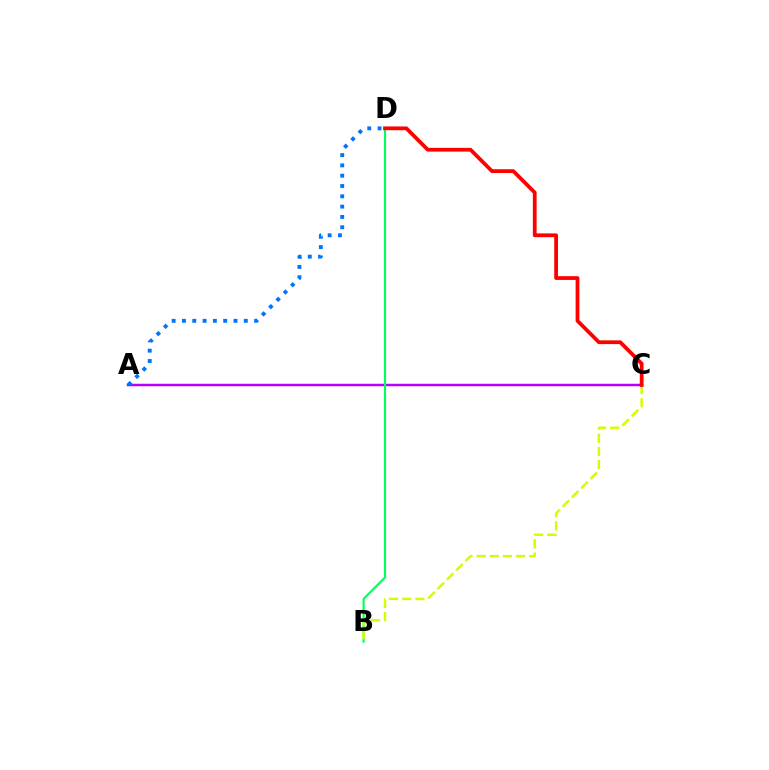{('A', 'C'): [{'color': '#b900ff', 'line_style': 'solid', 'thickness': 1.78}], ('B', 'D'): [{'color': '#00ff5c', 'line_style': 'solid', 'thickness': 1.54}], ('B', 'C'): [{'color': '#d1ff00', 'line_style': 'dashed', 'thickness': 1.79}], ('C', 'D'): [{'color': '#ff0000', 'line_style': 'solid', 'thickness': 2.71}], ('A', 'D'): [{'color': '#0074ff', 'line_style': 'dotted', 'thickness': 2.8}]}